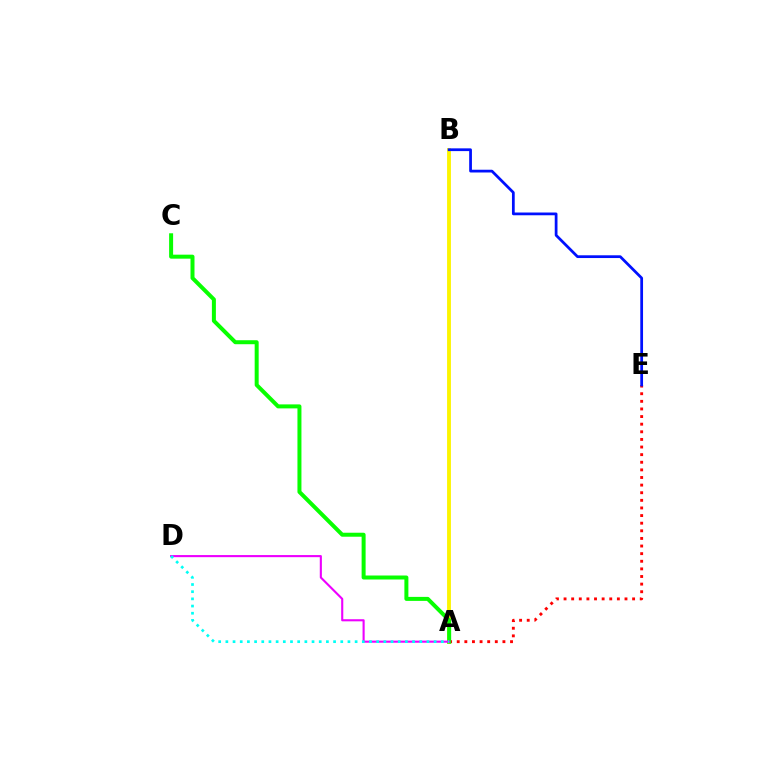{('A', 'B'): [{'color': '#fcf500', 'line_style': 'solid', 'thickness': 2.77}], ('A', 'E'): [{'color': '#ff0000', 'line_style': 'dotted', 'thickness': 2.07}], ('A', 'C'): [{'color': '#08ff00', 'line_style': 'solid', 'thickness': 2.87}], ('A', 'D'): [{'color': '#ee00ff', 'line_style': 'solid', 'thickness': 1.52}, {'color': '#00fff6', 'line_style': 'dotted', 'thickness': 1.95}], ('B', 'E'): [{'color': '#0010ff', 'line_style': 'solid', 'thickness': 1.98}]}